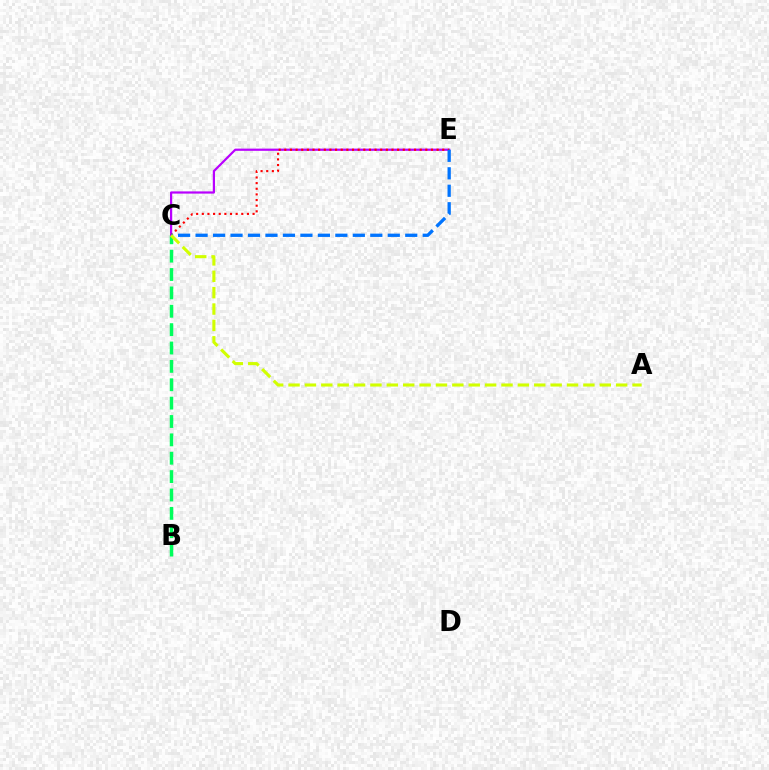{('B', 'C'): [{'color': '#00ff5c', 'line_style': 'dashed', 'thickness': 2.5}], ('C', 'E'): [{'color': '#b900ff', 'line_style': 'solid', 'thickness': 1.59}, {'color': '#ff0000', 'line_style': 'dotted', 'thickness': 1.53}, {'color': '#0074ff', 'line_style': 'dashed', 'thickness': 2.37}], ('A', 'C'): [{'color': '#d1ff00', 'line_style': 'dashed', 'thickness': 2.23}]}